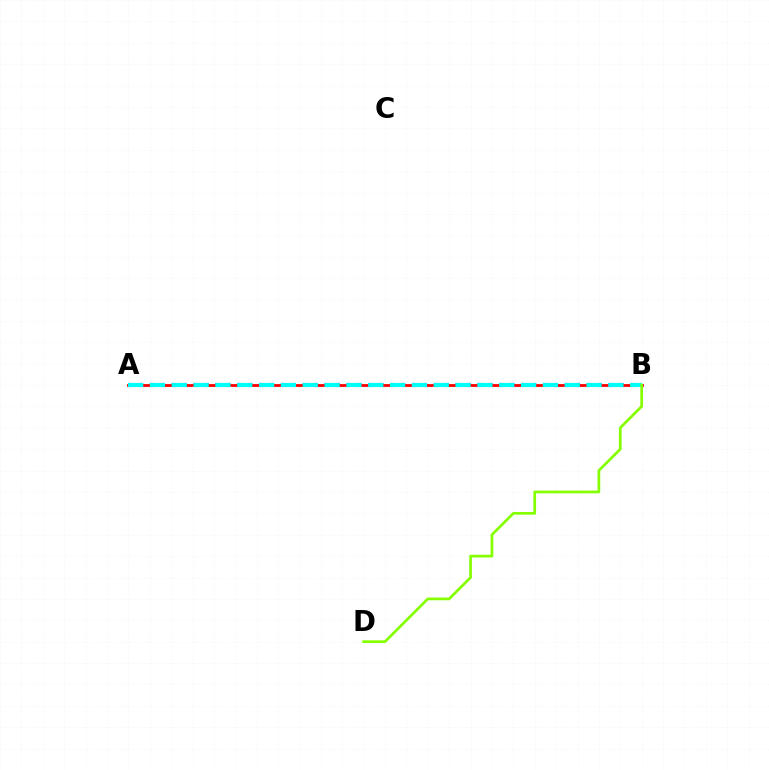{('A', 'B'): [{'color': '#7200ff', 'line_style': 'dotted', 'thickness': 2.97}, {'color': '#ff0000', 'line_style': 'solid', 'thickness': 2.03}, {'color': '#00fff6', 'line_style': 'dashed', 'thickness': 2.97}], ('B', 'D'): [{'color': '#84ff00', 'line_style': 'solid', 'thickness': 1.95}]}